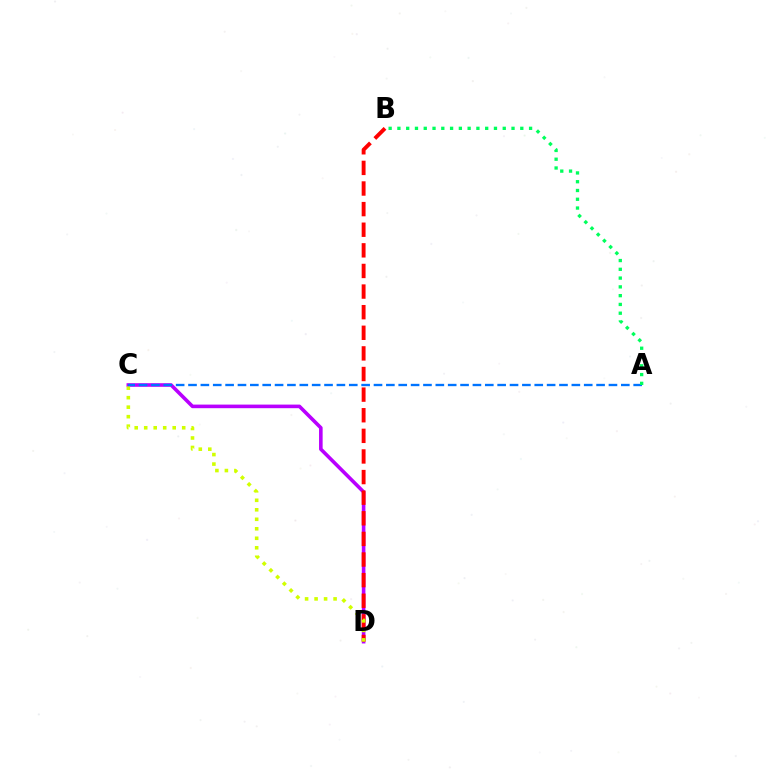{('C', 'D'): [{'color': '#b900ff', 'line_style': 'solid', 'thickness': 2.59}, {'color': '#d1ff00', 'line_style': 'dotted', 'thickness': 2.58}], ('B', 'D'): [{'color': '#ff0000', 'line_style': 'dashed', 'thickness': 2.8}], ('A', 'C'): [{'color': '#0074ff', 'line_style': 'dashed', 'thickness': 1.68}], ('A', 'B'): [{'color': '#00ff5c', 'line_style': 'dotted', 'thickness': 2.38}]}